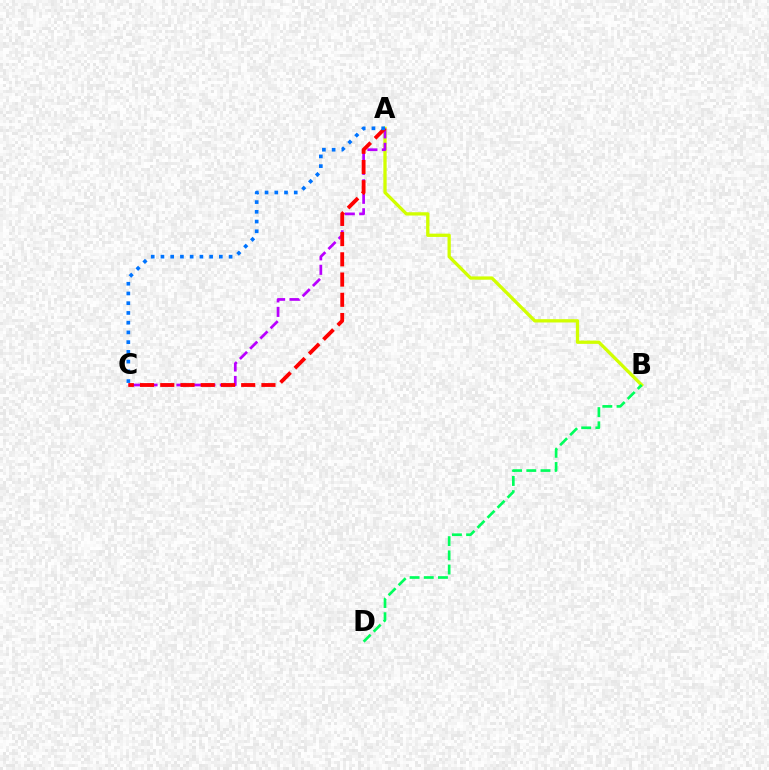{('A', 'B'): [{'color': '#d1ff00', 'line_style': 'solid', 'thickness': 2.37}], ('A', 'C'): [{'color': '#b900ff', 'line_style': 'dashed', 'thickness': 1.97}, {'color': '#ff0000', 'line_style': 'dashed', 'thickness': 2.75}, {'color': '#0074ff', 'line_style': 'dotted', 'thickness': 2.64}], ('B', 'D'): [{'color': '#00ff5c', 'line_style': 'dashed', 'thickness': 1.93}]}